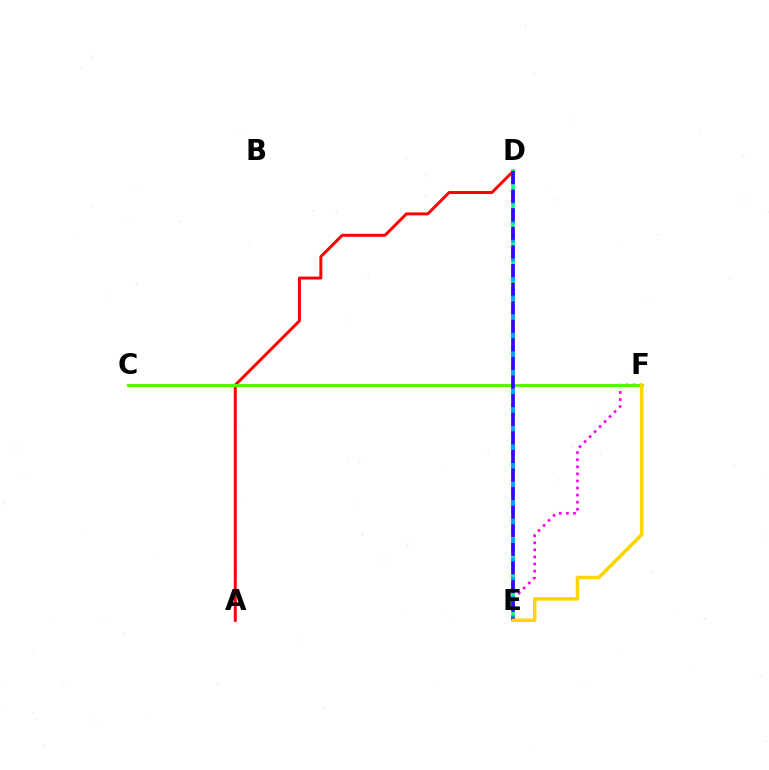{('E', 'F'): [{'color': '#ff00ed', 'line_style': 'dotted', 'thickness': 1.92}, {'color': '#ffd500', 'line_style': 'solid', 'thickness': 2.54}], ('A', 'D'): [{'color': '#ff0000', 'line_style': 'solid', 'thickness': 2.12}], ('C', 'F'): [{'color': '#4fff00', 'line_style': 'solid', 'thickness': 2.13}], ('D', 'E'): [{'color': '#00ff86', 'line_style': 'solid', 'thickness': 2.58}, {'color': '#009eff', 'line_style': 'dashed', 'thickness': 2.62}, {'color': '#3700ff', 'line_style': 'dashed', 'thickness': 2.53}]}